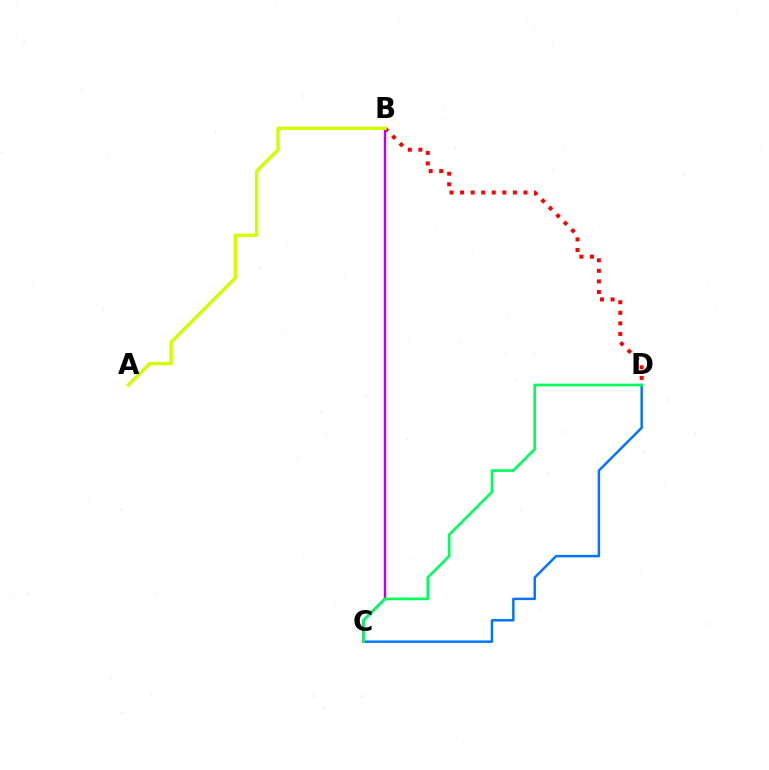{('B', 'D'): [{'color': '#ff0000', 'line_style': 'dotted', 'thickness': 2.87}], ('C', 'D'): [{'color': '#0074ff', 'line_style': 'solid', 'thickness': 1.77}, {'color': '#00ff5c', 'line_style': 'solid', 'thickness': 1.93}], ('B', 'C'): [{'color': '#b900ff', 'line_style': 'solid', 'thickness': 1.75}], ('A', 'B'): [{'color': '#d1ff00', 'line_style': 'solid', 'thickness': 2.45}]}